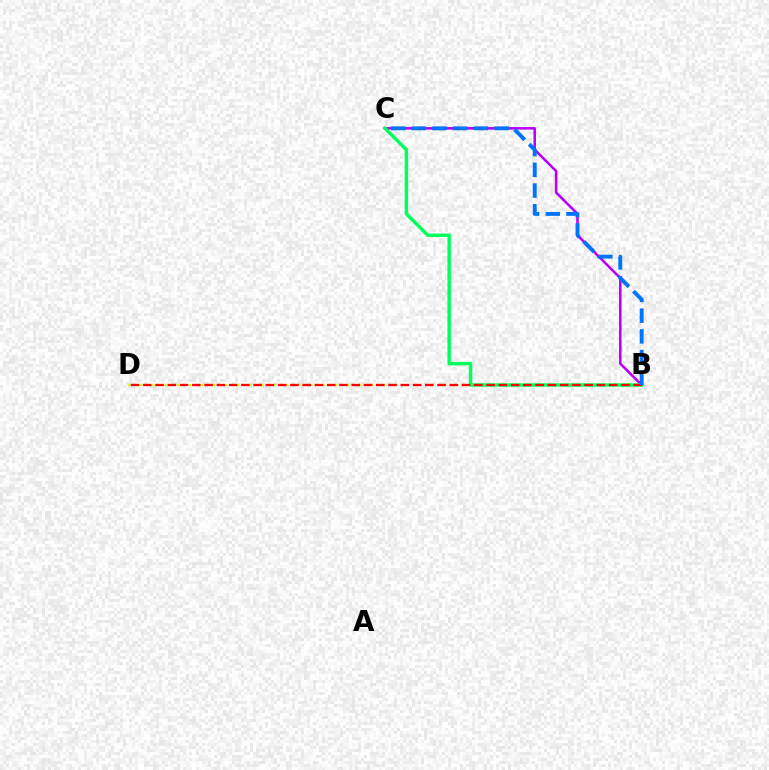{('B', 'D'): [{'color': '#d1ff00', 'line_style': 'dotted', 'thickness': 1.65}, {'color': '#ff0000', 'line_style': 'dashed', 'thickness': 1.67}], ('B', 'C'): [{'color': '#b900ff', 'line_style': 'solid', 'thickness': 1.84}, {'color': '#00ff5c', 'line_style': 'solid', 'thickness': 2.47}, {'color': '#0074ff', 'line_style': 'dashed', 'thickness': 2.81}]}